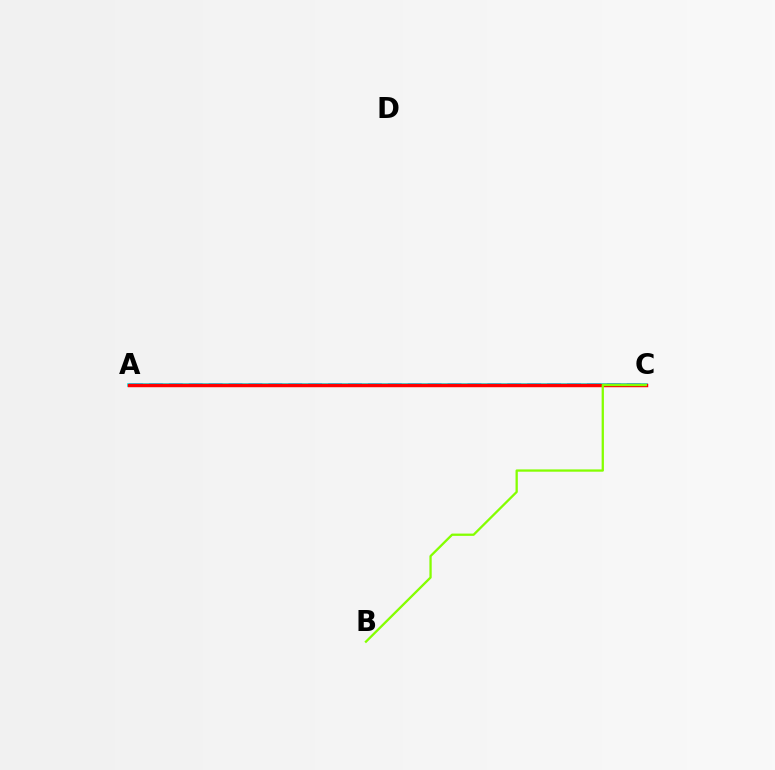{('A', 'C'): [{'color': '#7200ff', 'line_style': 'dashed', 'thickness': 2.7}, {'color': '#00fff6', 'line_style': 'solid', 'thickness': 2.65}, {'color': '#ff0000', 'line_style': 'solid', 'thickness': 2.49}], ('B', 'C'): [{'color': '#84ff00', 'line_style': 'solid', 'thickness': 1.65}]}